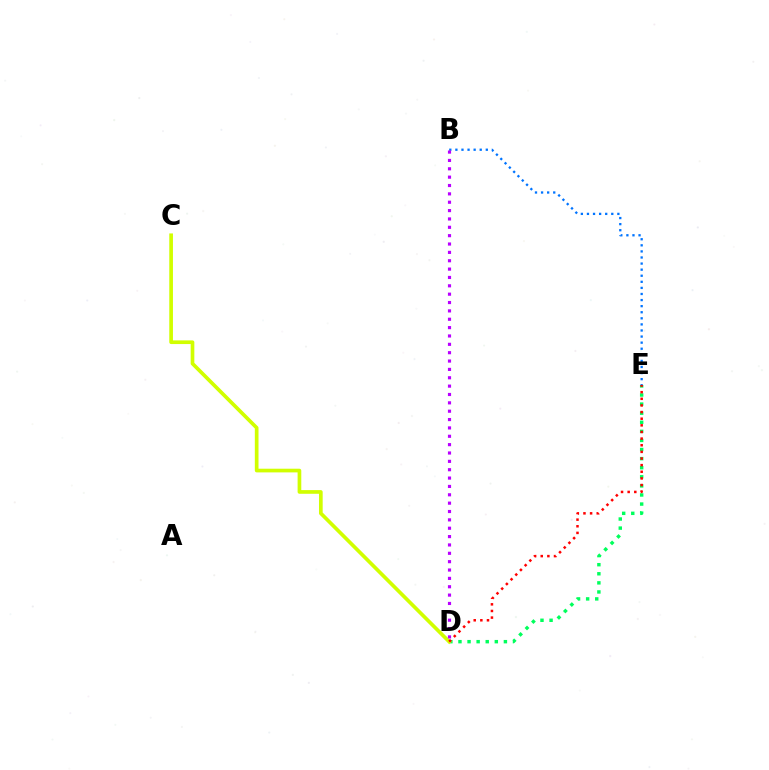{('D', 'E'): [{'color': '#00ff5c', 'line_style': 'dotted', 'thickness': 2.47}, {'color': '#ff0000', 'line_style': 'dotted', 'thickness': 1.8}], ('B', 'E'): [{'color': '#0074ff', 'line_style': 'dotted', 'thickness': 1.65}], ('C', 'D'): [{'color': '#d1ff00', 'line_style': 'solid', 'thickness': 2.65}], ('B', 'D'): [{'color': '#b900ff', 'line_style': 'dotted', 'thickness': 2.27}]}